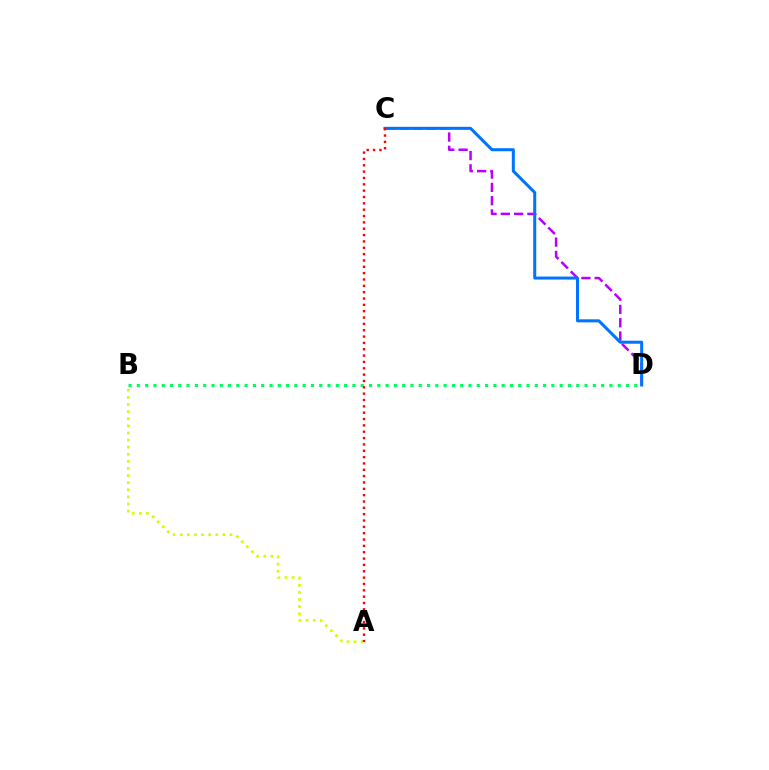{('C', 'D'): [{'color': '#b900ff', 'line_style': 'dashed', 'thickness': 1.81}, {'color': '#0074ff', 'line_style': 'solid', 'thickness': 2.18}], ('A', 'B'): [{'color': '#d1ff00', 'line_style': 'dotted', 'thickness': 1.93}], ('B', 'D'): [{'color': '#00ff5c', 'line_style': 'dotted', 'thickness': 2.25}], ('A', 'C'): [{'color': '#ff0000', 'line_style': 'dotted', 'thickness': 1.72}]}